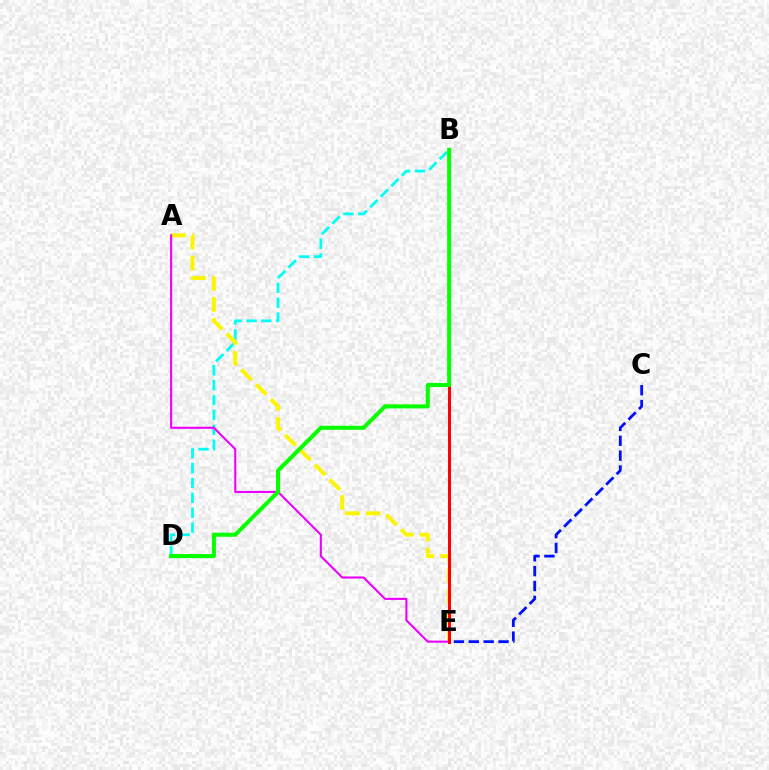{('C', 'E'): [{'color': '#0010ff', 'line_style': 'dashed', 'thickness': 2.02}], ('B', 'D'): [{'color': '#00fff6', 'line_style': 'dashed', 'thickness': 2.02}, {'color': '#08ff00', 'line_style': 'solid', 'thickness': 2.93}], ('A', 'E'): [{'color': '#fcf500', 'line_style': 'dashed', 'thickness': 2.84}, {'color': '#ee00ff', 'line_style': 'solid', 'thickness': 1.51}], ('B', 'E'): [{'color': '#ff0000', 'line_style': 'solid', 'thickness': 2.14}]}